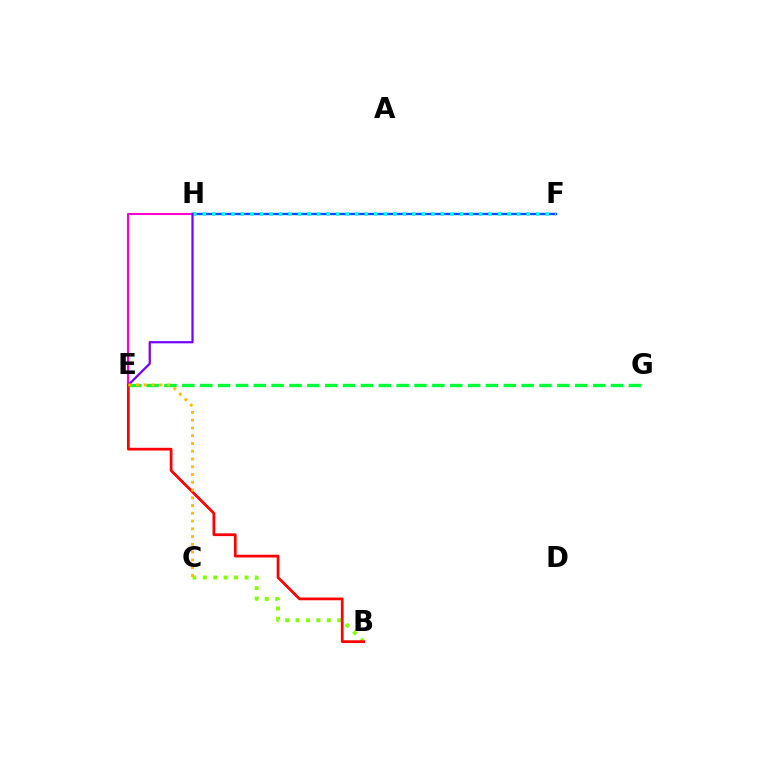{('E', 'G'): [{'color': '#00ff39', 'line_style': 'dashed', 'thickness': 2.43}], ('F', 'H'): [{'color': '#004bff', 'line_style': 'solid', 'thickness': 1.69}, {'color': '#00fff6', 'line_style': 'dotted', 'thickness': 2.59}], ('E', 'H'): [{'color': '#ff00cf', 'line_style': 'solid', 'thickness': 1.51}, {'color': '#7200ff', 'line_style': 'solid', 'thickness': 1.59}], ('B', 'C'): [{'color': '#84ff00', 'line_style': 'dotted', 'thickness': 2.83}], ('B', 'E'): [{'color': '#ff0000', 'line_style': 'solid', 'thickness': 1.98}], ('C', 'E'): [{'color': '#ffbd00', 'line_style': 'dotted', 'thickness': 2.11}]}